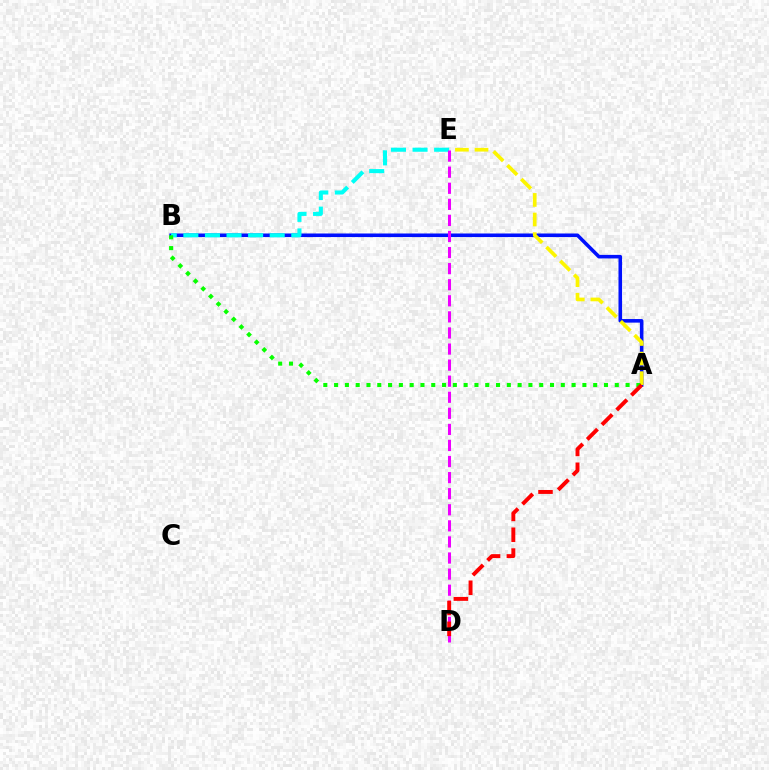{('A', 'B'): [{'color': '#0010ff', 'line_style': 'solid', 'thickness': 2.57}, {'color': '#08ff00', 'line_style': 'dotted', 'thickness': 2.93}], ('B', 'E'): [{'color': '#00fff6', 'line_style': 'dashed', 'thickness': 2.93}], ('A', 'E'): [{'color': '#fcf500', 'line_style': 'dashed', 'thickness': 2.66}], ('D', 'E'): [{'color': '#ee00ff', 'line_style': 'dashed', 'thickness': 2.18}], ('A', 'D'): [{'color': '#ff0000', 'line_style': 'dashed', 'thickness': 2.83}]}